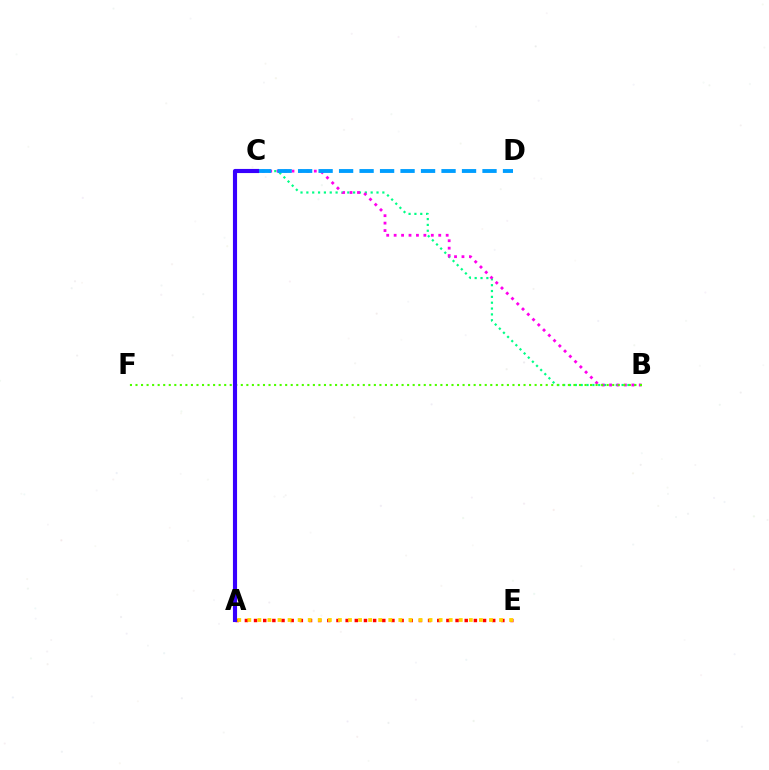{('B', 'C'): [{'color': '#00ff86', 'line_style': 'dotted', 'thickness': 1.59}, {'color': '#ff00ed', 'line_style': 'dotted', 'thickness': 2.02}], ('A', 'E'): [{'color': '#ff0000', 'line_style': 'dotted', 'thickness': 2.49}, {'color': '#ffd500', 'line_style': 'dotted', 'thickness': 2.74}], ('C', 'D'): [{'color': '#009eff', 'line_style': 'dashed', 'thickness': 2.78}], ('B', 'F'): [{'color': '#4fff00', 'line_style': 'dotted', 'thickness': 1.51}], ('A', 'C'): [{'color': '#3700ff', 'line_style': 'solid', 'thickness': 2.97}]}